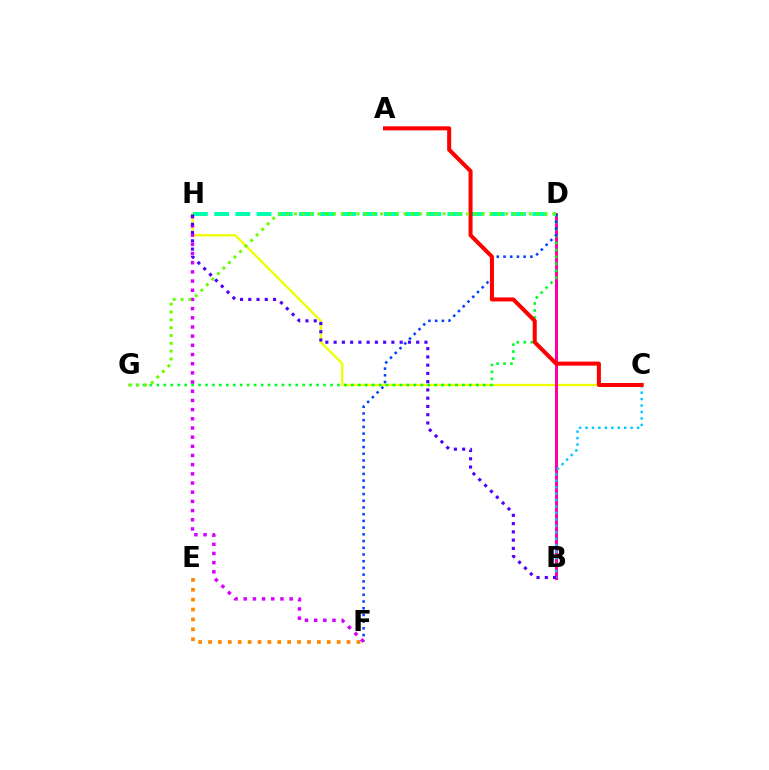{('C', 'H'): [{'color': '#eeff00', 'line_style': 'solid', 'thickness': 1.66}], ('B', 'D'): [{'color': '#ff00a0', 'line_style': 'solid', 'thickness': 2.17}], ('D', 'G'): [{'color': '#00ff27', 'line_style': 'dotted', 'thickness': 1.89}, {'color': '#66ff00', 'line_style': 'dotted', 'thickness': 2.13}], ('B', 'C'): [{'color': '#00c7ff', 'line_style': 'dotted', 'thickness': 1.75}], ('E', 'F'): [{'color': '#ff8800', 'line_style': 'dotted', 'thickness': 2.69}], ('D', 'F'): [{'color': '#003fff', 'line_style': 'dotted', 'thickness': 1.82}], ('F', 'H'): [{'color': '#d600ff', 'line_style': 'dotted', 'thickness': 2.49}], ('D', 'H'): [{'color': '#00ffaf', 'line_style': 'dashed', 'thickness': 2.88}], ('B', 'H'): [{'color': '#4f00ff', 'line_style': 'dotted', 'thickness': 2.24}], ('A', 'C'): [{'color': '#ff0000', 'line_style': 'solid', 'thickness': 2.9}]}